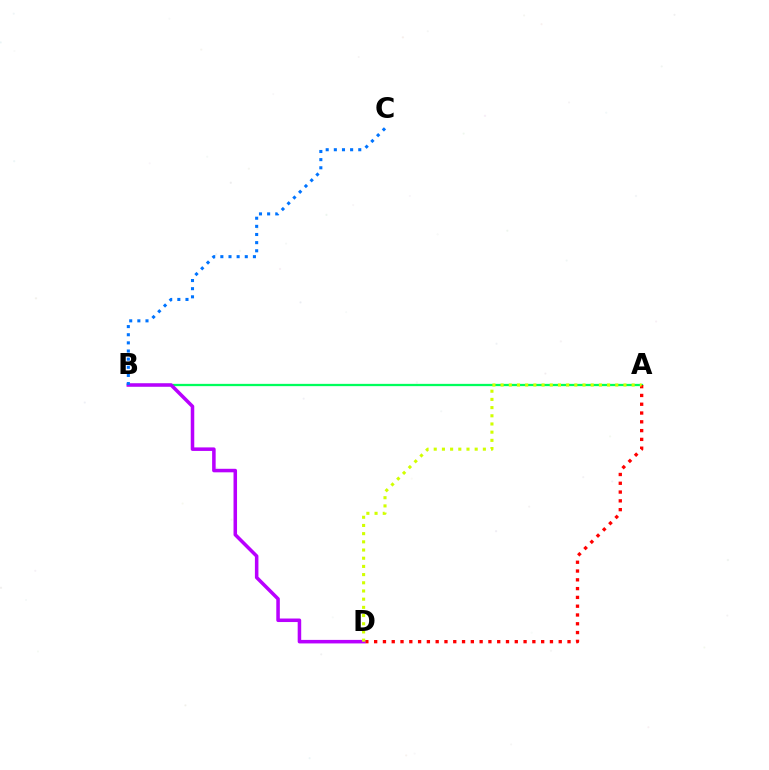{('A', 'B'): [{'color': '#00ff5c', 'line_style': 'solid', 'thickness': 1.64}], ('A', 'D'): [{'color': '#ff0000', 'line_style': 'dotted', 'thickness': 2.39}, {'color': '#d1ff00', 'line_style': 'dotted', 'thickness': 2.23}], ('B', 'D'): [{'color': '#b900ff', 'line_style': 'solid', 'thickness': 2.54}], ('B', 'C'): [{'color': '#0074ff', 'line_style': 'dotted', 'thickness': 2.21}]}